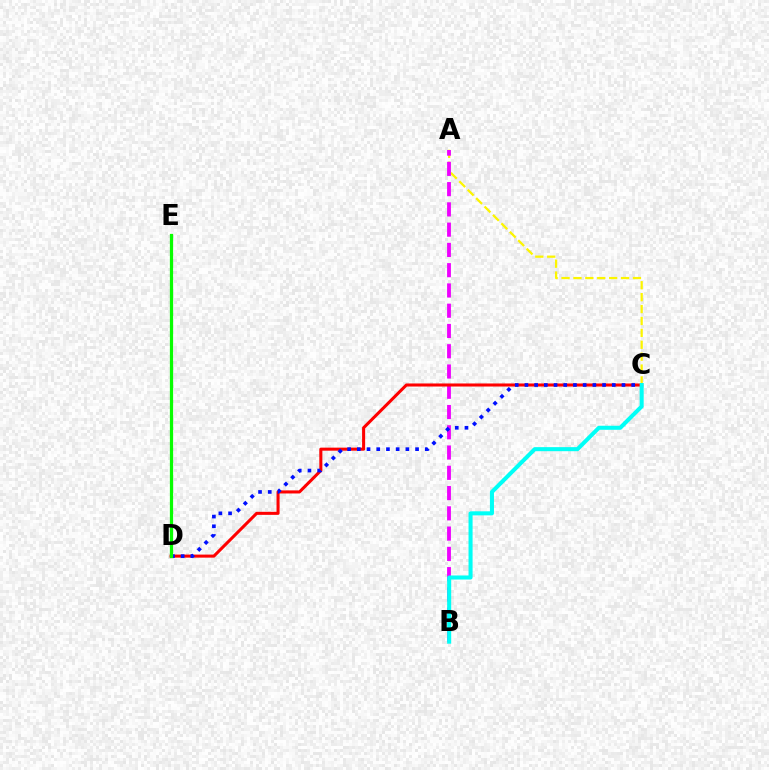{('A', 'C'): [{'color': '#fcf500', 'line_style': 'dashed', 'thickness': 1.62}], ('A', 'B'): [{'color': '#ee00ff', 'line_style': 'dashed', 'thickness': 2.75}], ('C', 'D'): [{'color': '#ff0000', 'line_style': 'solid', 'thickness': 2.2}, {'color': '#0010ff', 'line_style': 'dotted', 'thickness': 2.64}], ('D', 'E'): [{'color': '#08ff00', 'line_style': 'solid', 'thickness': 2.33}], ('B', 'C'): [{'color': '#00fff6', 'line_style': 'solid', 'thickness': 2.92}]}